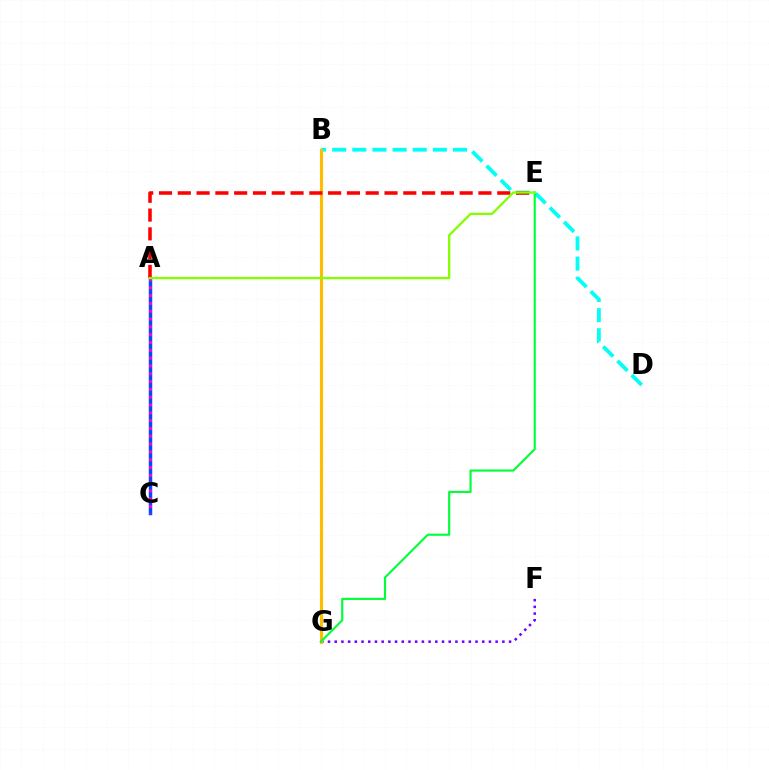{('F', 'G'): [{'color': '#7200ff', 'line_style': 'dotted', 'thickness': 1.82}], ('B', 'D'): [{'color': '#00fff6', 'line_style': 'dashed', 'thickness': 2.74}], ('A', 'C'): [{'color': '#004bff', 'line_style': 'solid', 'thickness': 2.49}, {'color': '#ff00cf', 'line_style': 'dotted', 'thickness': 2.12}], ('B', 'G'): [{'color': '#ffbd00', 'line_style': 'solid', 'thickness': 2.26}], ('A', 'E'): [{'color': '#ff0000', 'line_style': 'dashed', 'thickness': 2.55}, {'color': '#84ff00', 'line_style': 'solid', 'thickness': 1.66}], ('E', 'G'): [{'color': '#00ff39', 'line_style': 'solid', 'thickness': 1.54}]}